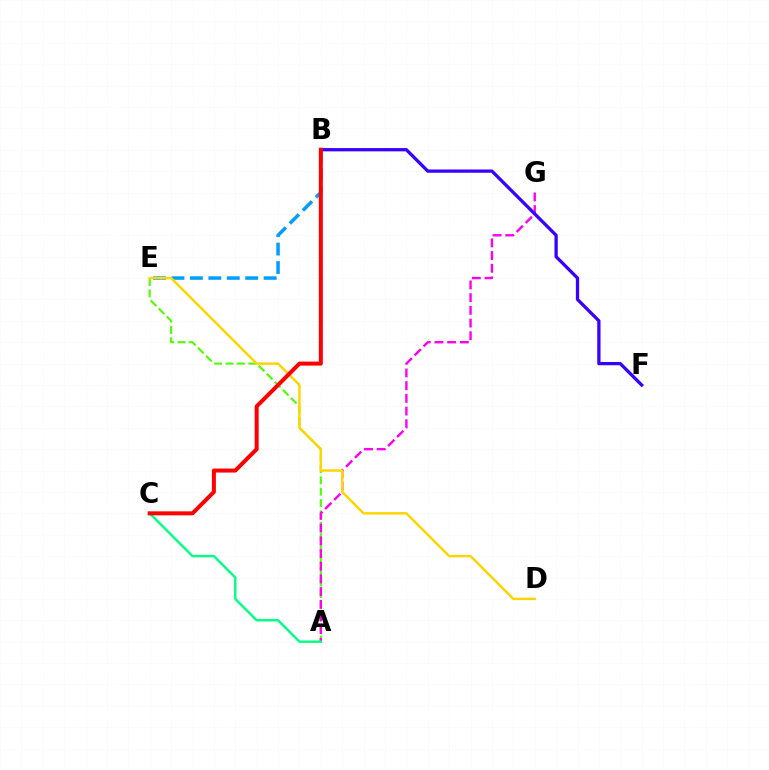{('A', 'E'): [{'color': '#4fff00', 'line_style': 'dashed', 'thickness': 1.54}], ('B', 'E'): [{'color': '#009eff', 'line_style': 'dashed', 'thickness': 2.5}], ('A', 'G'): [{'color': '#ff00ed', 'line_style': 'dashed', 'thickness': 1.72}], ('B', 'F'): [{'color': '#3700ff', 'line_style': 'solid', 'thickness': 2.35}], ('D', 'E'): [{'color': '#ffd500', 'line_style': 'solid', 'thickness': 1.76}], ('A', 'C'): [{'color': '#00ff86', 'line_style': 'solid', 'thickness': 1.74}], ('B', 'C'): [{'color': '#ff0000', 'line_style': 'solid', 'thickness': 2.88}]}